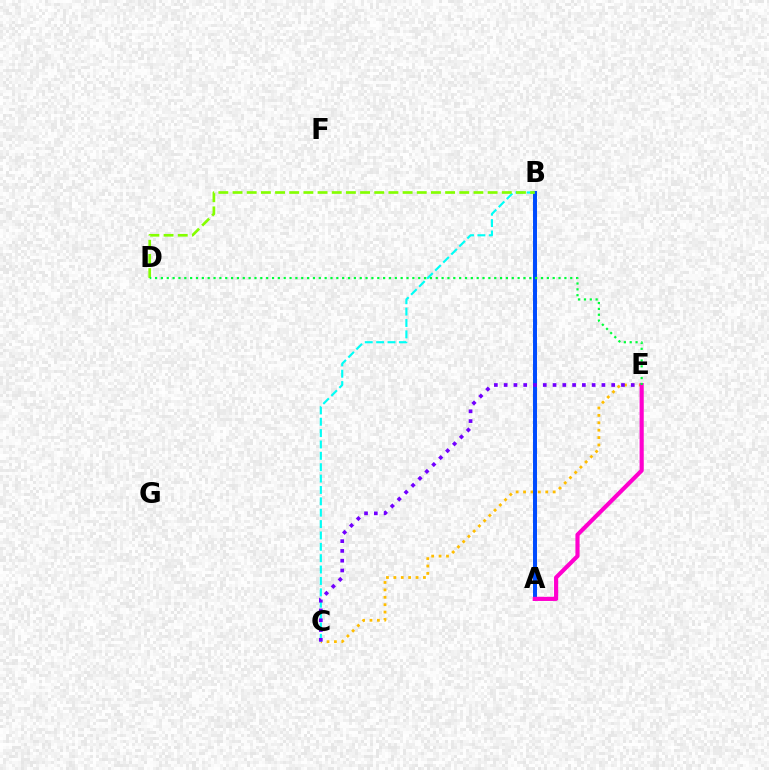{('A', 'B'): [{'color': '#ff0000', 'line_style': 'dotted', 'thickness': 1.92}, {'color': '#004bff', 'line_style': 'solid', 'thickness': 2.86}], ('C', 'E'): [{'color': '#ffbd00', 'line_style': 'dotted', 'thickness': 2.01}, {'color': '#7200ff', 'line_style': 'dotted', 'thickness': 2.66}], ('B', 'C'): [{'color': '#00fff6', 'line_style': 'dashed', 'thickness': 1.55}], ('A', 'E'): [{'color': '#ff00cf', 'line_style': 'solid', 'thickness': 2.99}], ('B', 'D'): [{'color': '#84ff00', 'line_style': 'dashed', 'thickness': 1.93}], ('D', 'E'): [{'color': '#00ff39', 'line_style': 'dotted', 'thickness': 1.59}]}